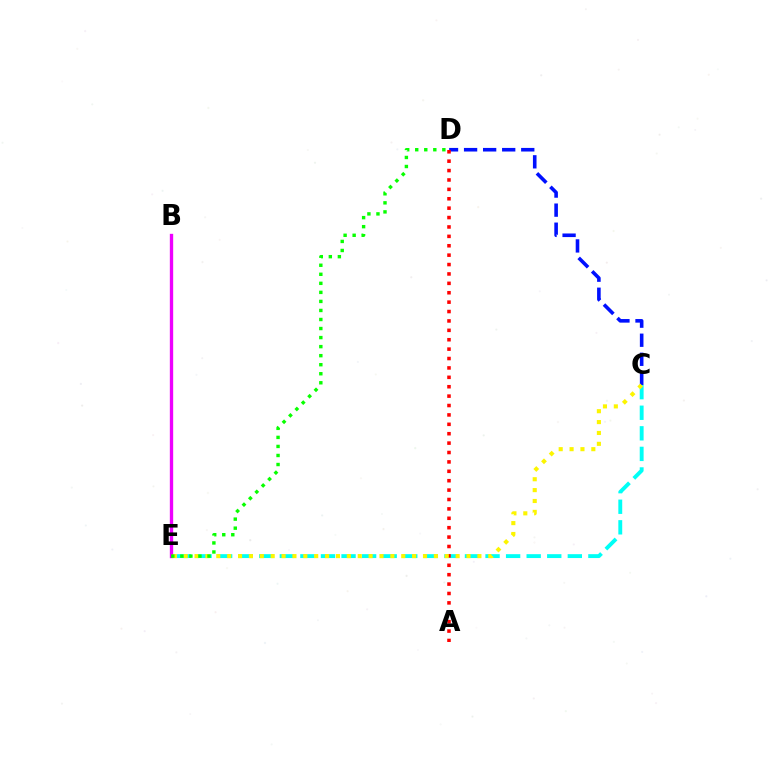{('B', 'E'): [{'color': '#ee00ff', 'line_style': 'solid', 'thickness': 2.41}], ('C', 'E'): [{'color': '#00fff6', 'line_style': 'dashed', 'thickness': 2.79}, {'color': '#fcf500', 'line_style': 'dotted', 'thickness': 2.96}], ('C', 'D'): [{'color': '#0010ff', 'line_style': 'dashed', 'thickness': 2.59}], ('A', 'D'): [{'color': '#ff0000', 'line_style': 'dotted', 'thickness': 2.55}], ('D', 'E'): [{'color': '#08ff00', 'line_style': 'dotted', 'thickness': 2.46}]}